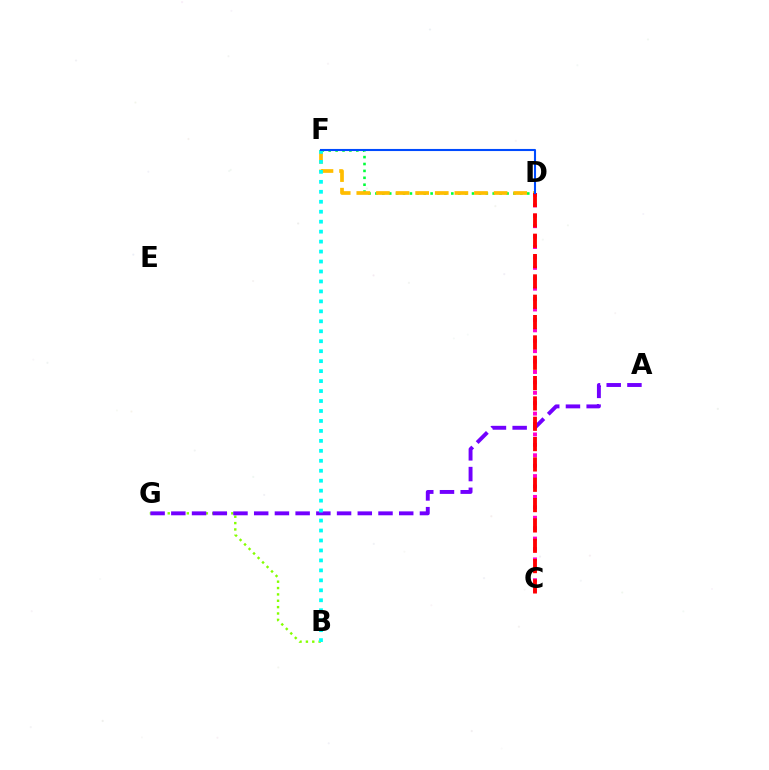{('D', 'F'): [{'color': '#00ff39', 'line_style': 'dotted', 'thickness': 1.88}, {'color': '#ffbd00', 'line_style': 'dashed', 'thickness': 2.66}, {'color': '#004bff', 'line_style': 'solid', 'thickness': 1.51}], ('B', 'G'): [{'color': '#84ff00', 'line_style': 'dotted', 'thickness': 1.73}], ('A', 'G'): [{'color': '#7200ff', 'line_style': 'dashed', 'thickness': 2.81}], ('C', 'D'): [{'color': '#ff00cf', 'line_style': 'dotted', 'thickness': 2.83}, {'color': '#ff0000', 'line_style': 'dashed', 'thickness': 2.76}], ('B', 'F'): [{'color': '#00fff6', 'line_style': 'dotted', 'thickness': 2.71}]}